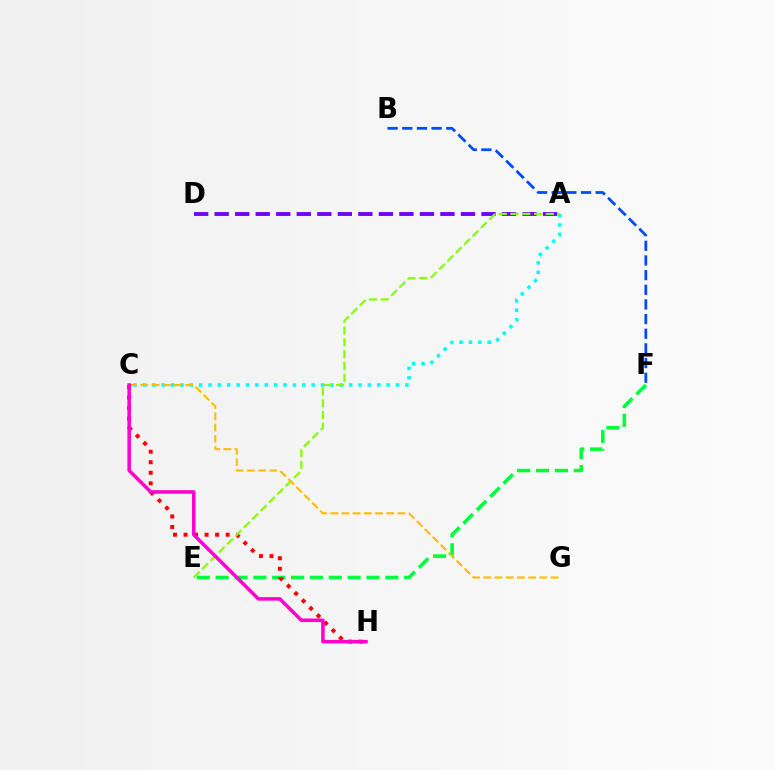{('A', 'C'): [{'color': '#00fff6', 'line_style': 'dotted', 'thickness': 2.55}], ('E', 'F'): [{'color': '#00ff39', 'line_style': 'dashed', 'thickness': 2.56}], ('A', 'D'): [{'color': '#7200ff', 'line_style': 'dashed', 'thickness': 2.79}], ('C', 'H'): [{'color': '#ff0000', 'line_style': 'dotted', 'thickness': 2.86}, {'color': '#ff00cf', 'line_style': 'solid', 'thickness': 2.54}], ('A', 'E'): [{'color': '#84ff00', 'line_style': 'dashed', 'thickness': 1.6}], ('B', 'F'): [{'color': '#004bff', 'line_style': 'dashed', 'thickness': 1.99}], ('C', 'G'): [{'color': '#ffbd00', 'line_style': 'dashed', 'thickness': 1.52}]}